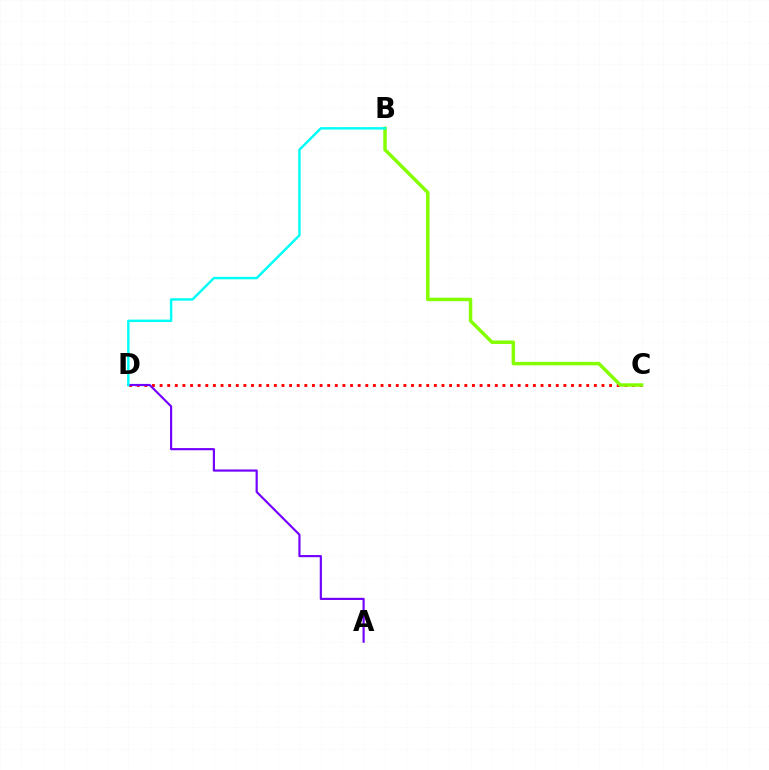{('C', 'D'): [{'color': '#ff0000', 'line_style': 'dotted', 'thickness': 2.07}], ('B', 'C'): [{'color': '#84ff00', 'line_style': 'solid', 'thickness': 2.49}], ('A', 'D'): [{'color': '#7200ff', 'line_style': 'solid', 'thickness': 1.56}], ('B', 'D'): [{'color': '#00fff6', 'line_style': 'solid', 'thickness': 1.76}]}